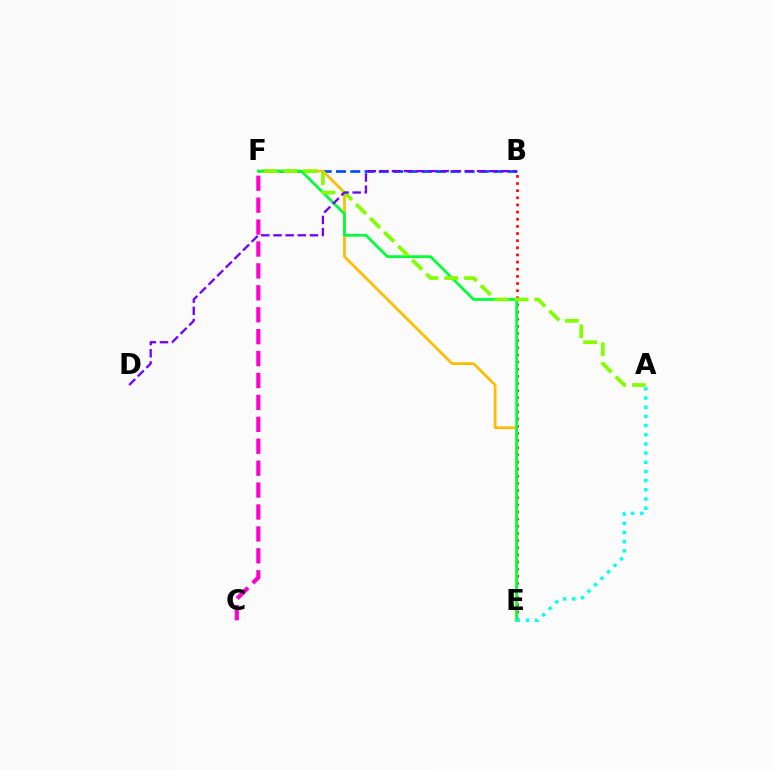{('B', 'F'): [{'color': '#004bff', 'line_style': 'dashed', 'thickness': 1.94}], ('E', 'F'): [{'color': '#ffbd00', 'line_style': 'solid', 'thickness': 1.98}, {'color': '#00ff39', 'line_style': 'solid', 'thickness': 1.98}], ('B', 'E'): [{'color': '#ff0000', 'line_style': 'dotted', 'thickness': 1.94}], ('A', 'E'): [{'color': '#00fff6', 'line_style': 'dotted', 'thickness': 2.49}], ('A', 'F'): [{'color': '#84ff00', 'line_style': 'dashed', 'thickness': 2.68}], ('C', 'F'): [{'color': '#ff00cf', 'line_style': 'dashed', 'thickness': 2.98}], ('B', 'D'): [{'color': '#7200ff', 'line_style': 'dashed', 'thickness': 1.65}]}